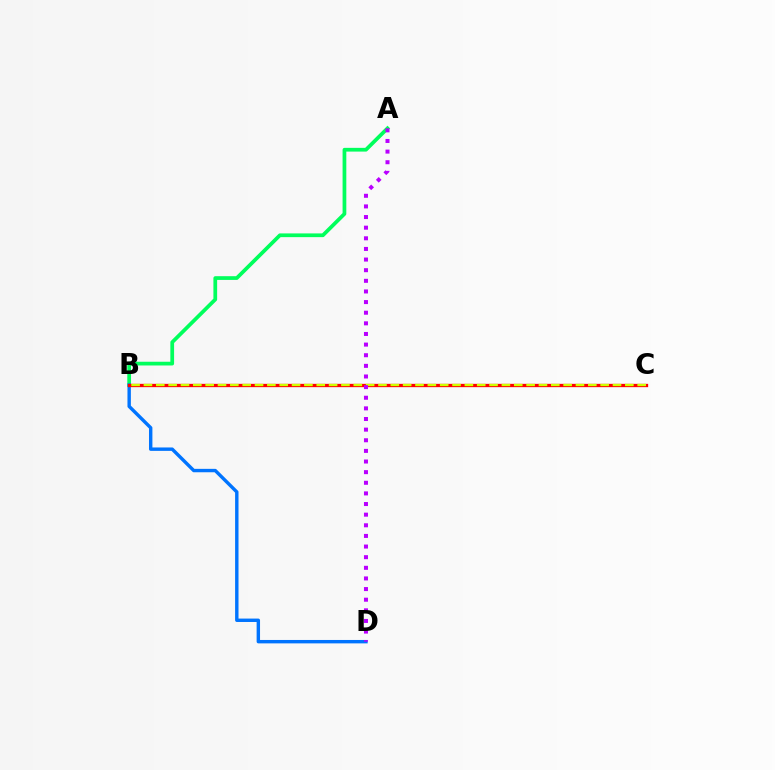{('A', 'B'): [{'color': '#00ff5c', 'line_style': 'solid', 'thickness': 2.69}], ('B', 'D'): [{'color': '#0074ff', 'line_style': 'solid', 'thickness': 2.45}], ('B', 'C'): [{'color': '#ff0000', 'line_style': 'solid', 'thickness': 2.38}, {'color': '#d1ff00', 'line_style': 'dashed', 'thickness': 1.68}], ('A', 'D'): [{'color': '#b900ff', 'line_style': 'dotted', 'thickness': 2.89}]}